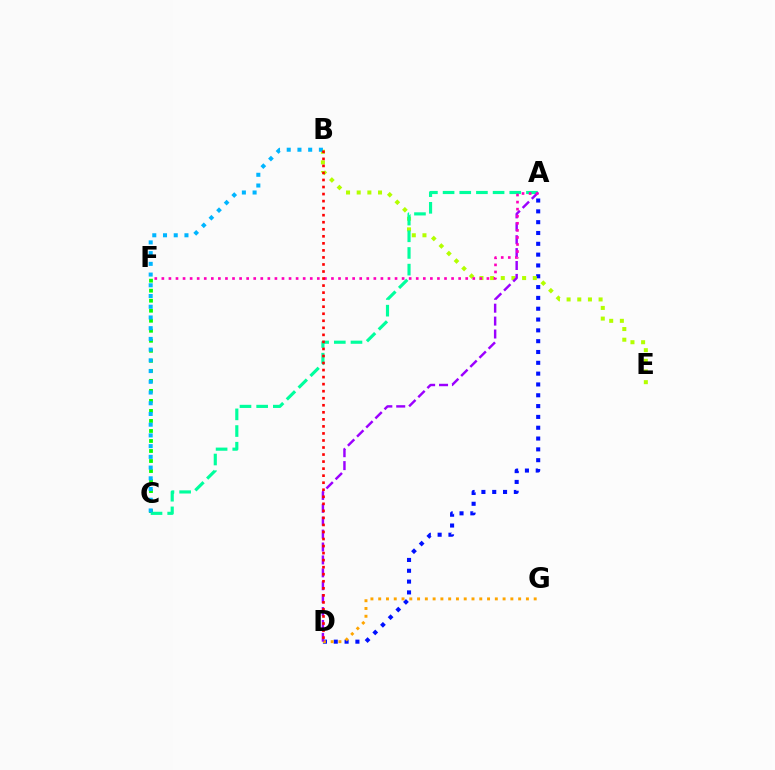{('C', 'F'): [{'color': '#08ff00', 'line_style': 'dotted', 'thickness': 2.72}], ('A', 'D'): [{'color': '#0010ff', 'line_style': 'dotted', 'thickness': 2.94}, {'color': '#9b00ff', 'line_style': 'dashed', 'thickness': 1.75}], ('D', 'G'): [{'color': '#ffa500', 'line_style': 'dotted', 'thickness': 2.11}], ('B', 'E'): [{'color': '#b3ff00', 'line_style': 'dotted', 'thickness': 2.9}], ('A', 'C'): [{'color': '#00ff9d', 'line_style': 'dashed', 'thickness': 2.26}], ('B', 'C'): [{'color': '#00b5ff', 'line_style': 'dotted', 'thickness': 2.91}], ('A', 'F'): [{'color': '#ff00bd', 'line_style': 'dotted', 'thickness': 1.92}], ('B', 'D'): [{'color': '#ff0000', 'line_style': 'dotted', 'thickness': 1.91}]}